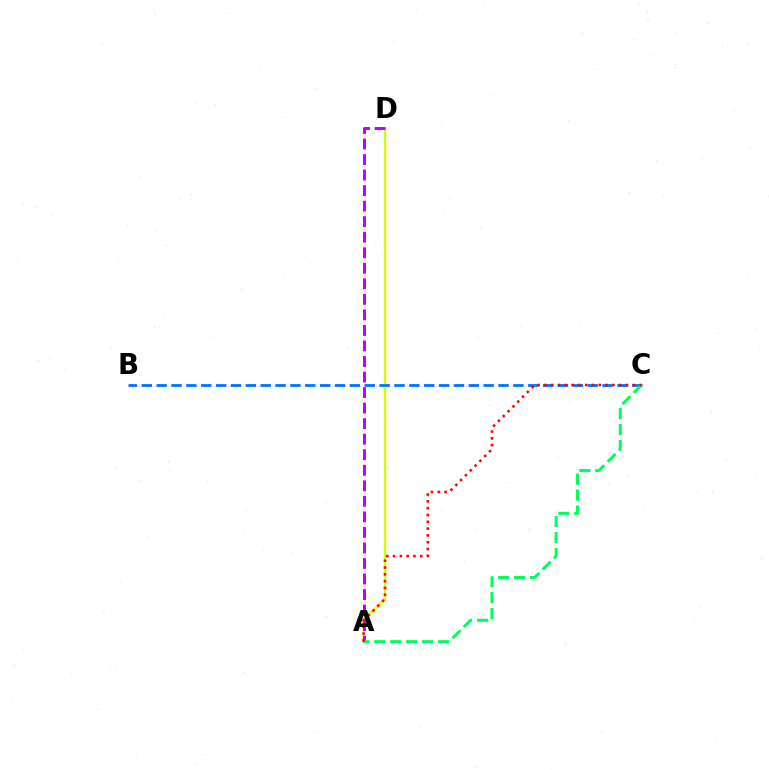{('A', 'D'): [{'color': '#d1ff00', 'line_style': 'solid', 'thickness': 1.7}, {'color': '#b900ff', 'line_style': 'dashed', 'thickness': 2.11}], ('B', 'C'): [{'color': '#0074ff', 'line_style': 'dashed', 'thickness': 2.02}], ('A', 'C'): [{'color': '#00ff5c', 'line_style': 'dashed', 'thickness': 2.17}, {'color': '#ff0000', 'line_style': 'dotted', 'thickness': 1.85}]}